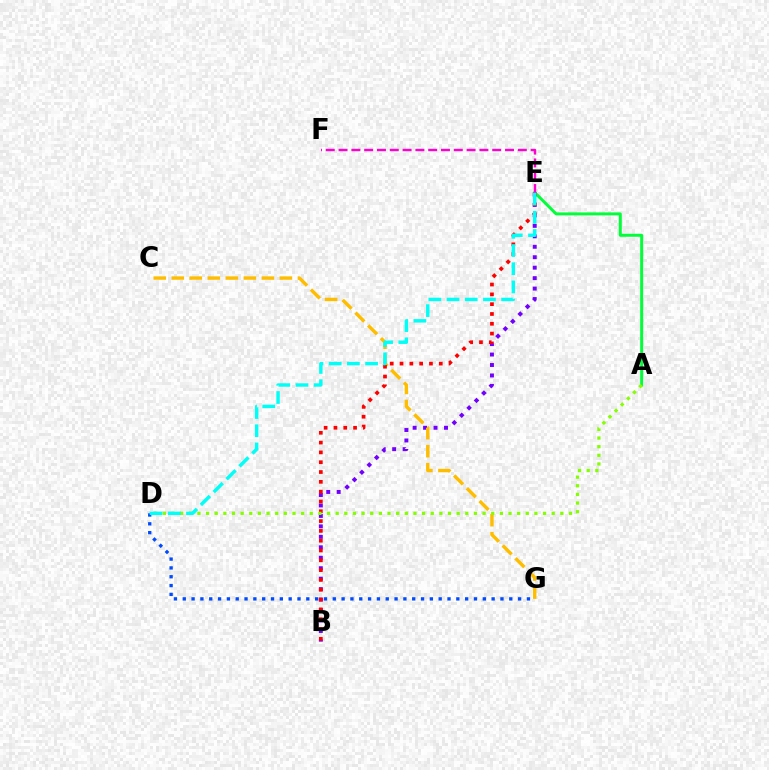{('B', 'E'): [{'color': '#7200ff', 'line_style': 'dotted', 'thickness': 2.84}, {'color': '#ff0000', 'line_style': 'dotted', 'thickness': 2.67}], ('C', 'G'): [{'color': '#ffbd00', 'line_style': 'dashed', 'thickness': 2.45}], ('A', 'E'): [{'color': '#00ff39', 'line_style': 'solid', 'thickness': 2.14}], ('D', 'G'): [{'color': '#004bff', 'line_style': 'dotted', 'thickness': 2.4}], ('A', 'D'): [{'color': '#84ff00', 'line_style': 'dotted', 'thickness': 2.35}], ('E', 'F'): [{'color': '#ff00cf', 'line_style': 'dashed', 'thickness': 1.74}], ('D', 'E'): [{'color': '#00fff6', 'line_style': 'dashed', 'thickness': 2.47}]}